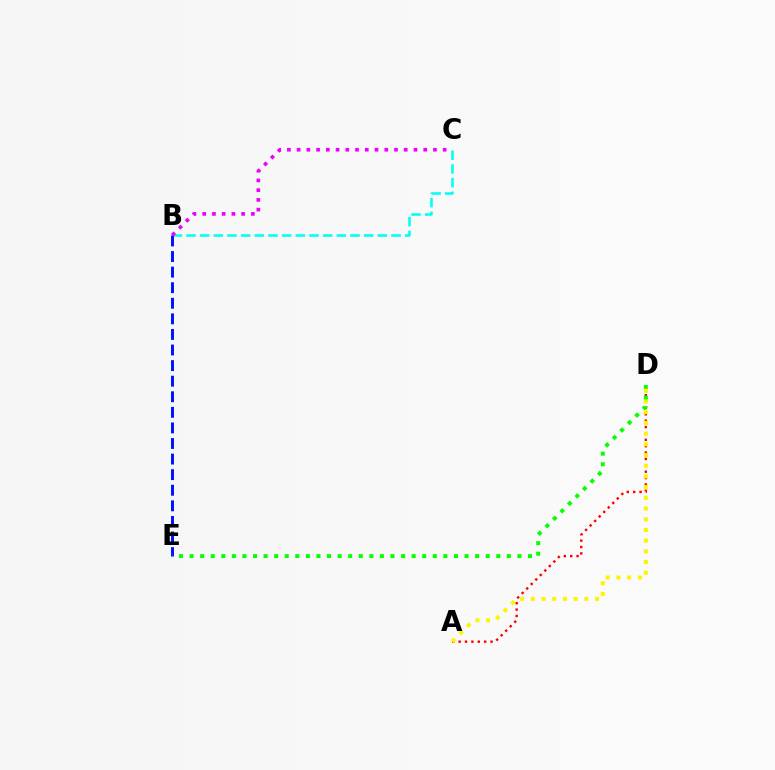{('B', 'C'): [{'color': '#00fff6', 'line_style': 'dashed', 'thickness': 1.86}, {'color': '#ee00ff', 'line_style': 'dotted', 'thickness': 2.65}], ('B', 'E'): [{'color': '#0010ff', 'line_style': 'dashed', 'thickness': 2.12}], ('A', 'D'): [{'color': '#ff0000', 'line_style': 'dotted', 'thickness': 1.73}, {'color': '#fcf500', 'line_style': 'dotted', 'thickness': 2.91}], ('D', 'E'): [{'color': '#08ff00', 'line_style': 'dotted', 'thickness': 2.87}]}